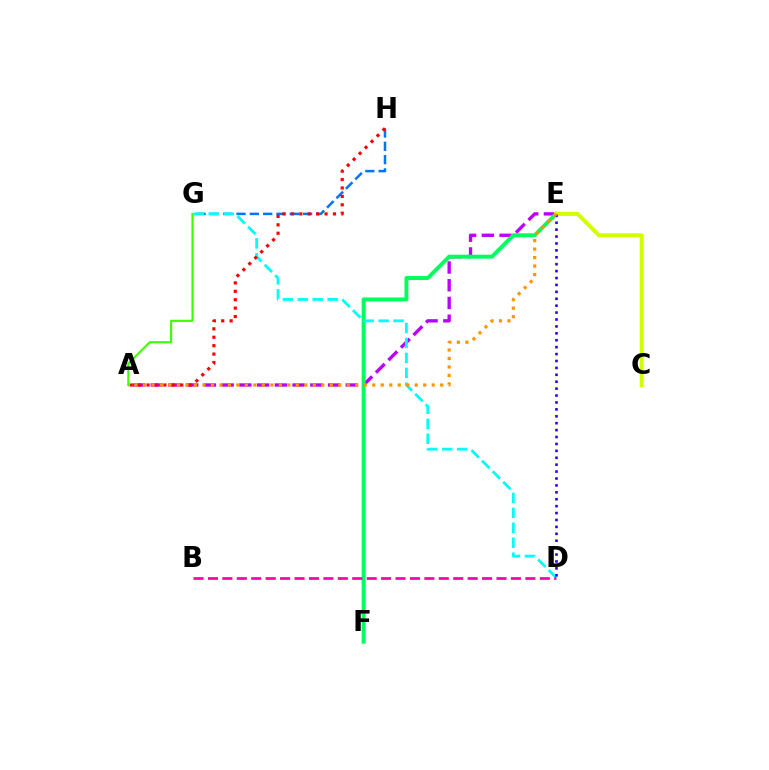{('A', 'E'): [{'color': '#b900ff', 'line_style': 'dashed', 'thickness': 2.41}, {'color': '#ff9400', 'line_style': 'dotted', 'thickness': 2.31}], ('G', 'H'): [{'color': '#0074ff', 'line_style': 'dashed', 'thickness': 1.81}], ('E', 'F'): [{'color': '#00ff5c', 'line_style': 'solid', 'thickness': 2.84}], ('D', 'G'): [{'color': '#00fff6', 'line_style': 'dashed', 'thickness': 2.03}], ('B', 'D'): [{'color': '#ff00ac', 'line_style': 'dashed', 'thickness': 1.96}], ('C', 'E'): [{'color': '#d1ff00', 'line_style': 'solid', 'thickness': 2.86}], ('D', 'E'): [{'color': '#2500ff', 'line_style': 'dotted', 'thickness': 1.88}], ('A', 'H'): [{'color': '#ff0000', 'line_style': 'dotted', 'thickness': 2.29}], ('A', 'G'): [{'color': '#3dff00', 'line_style': 'solid', 'thickness': 1.52}]}